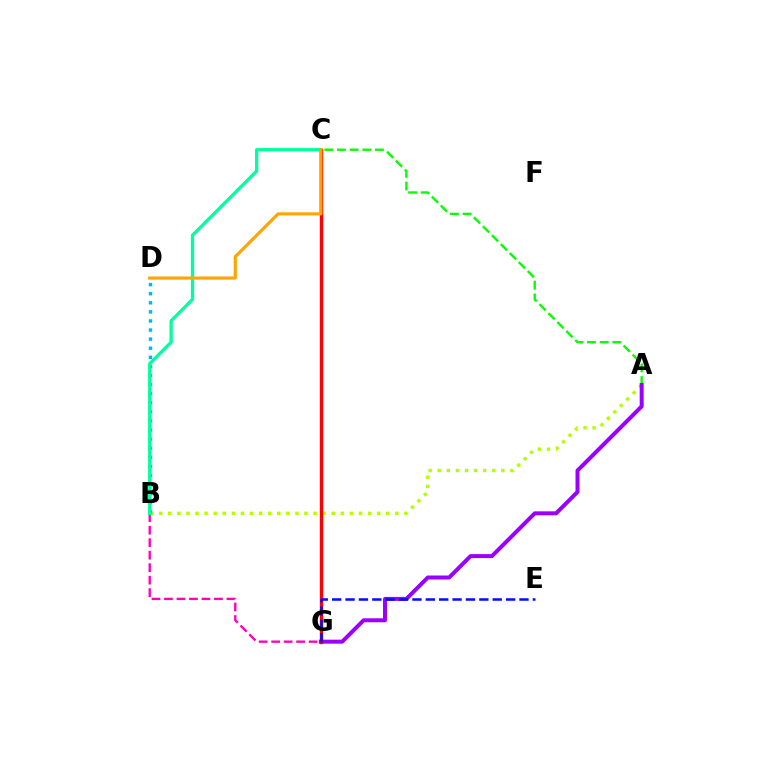{('A', 'B'): [{'color': '#b3ff00', 'line_style': 'dotted', 'thickness': 2.47}], ('B', 'G'): [{'color': '#ff00bd', 'line_style': 'dashed', 'thickness': 1.7}], ('A', 'C'): [{'color': '#08ff00', 'line_style': 'dashed', 'thickness': 1.72}], ('B', 'D'): [{'color': '#00b5ff', 'line_style': 'dotted', 'thickness': 2.47}], ('A', 'G'): [{'color': '#9b00ff', 'line_style': 'solid', 'thickness': 2.87}], ('B', 'C'): [{'color': '#00ff9d', 'line_style': 'solid', 'thickness': 2.36}], ('C', 'G'): [{'color': '#ff0000', 'line_style': 'solid', 'thickness': 2.43}], ('C', 'D'): [{'color': '#ffa500', 'line_style': 'solid', 'thickness': 2.27}], ('E', 'G'): [{'color': '#0010ff', 'line_style': 'dashed', 'thickness': 1.82}]}